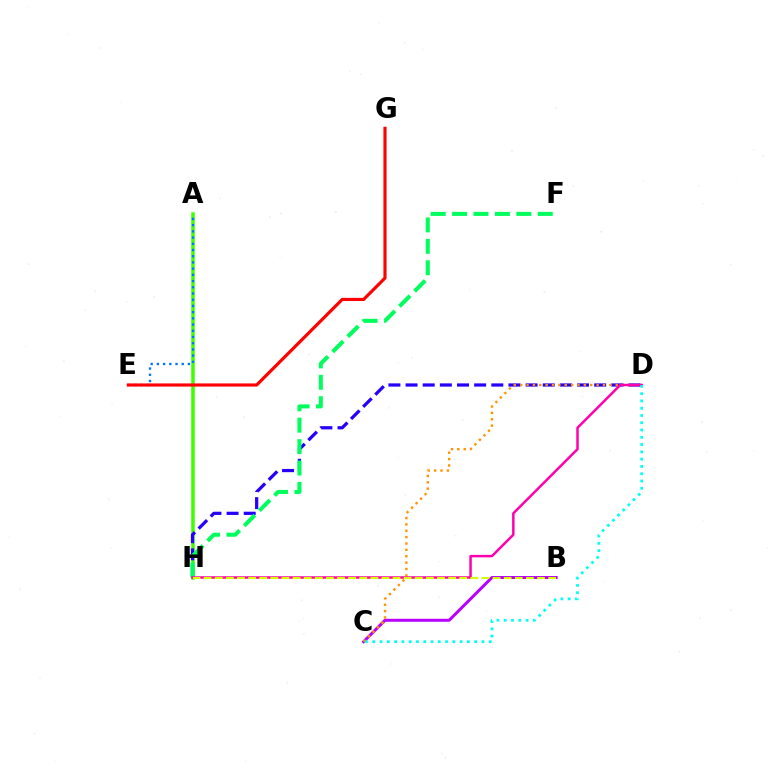{('A', 'H'): [{'color': '#3dff00', 'line_style': 'solid', 'thickness': 2.52}], ('D', 'H'): [{'color': '#2500ff', 'line_style': 'dashed', 'thickness': 2.33}, {'color': '#ff00ac', 'line_style': 'solid', 'thickness': 1.79}], ('B', 'C'): [{'color': '#b900ff', 'line_style': 'solid', 'thickness': 2.16}], ('C', 'D'): [{'color': '#ff9400', 'line_style': 'dotted', 'thickness': 1.73}, {'color': '#00fff6', 'line_style': 'dotted', 'thickness': 1.98}], ('F', 'H'): [{'color': '#00ff5c', 'line_style': 'dashed', 'thickness': 2.91}], ('A', 'E'): [{'color': '#0074ff', 'line_style': 'dotted', 'thickness': 1.69}], ('E', 'G'): [{'color': '#ff0000', 'line_style': 'solid', 'thickness': 2.27}], ('B', 'H'): [{'color': '#d1ff00', 'line_style': 'dashed', 'thickness': 1.51}]}